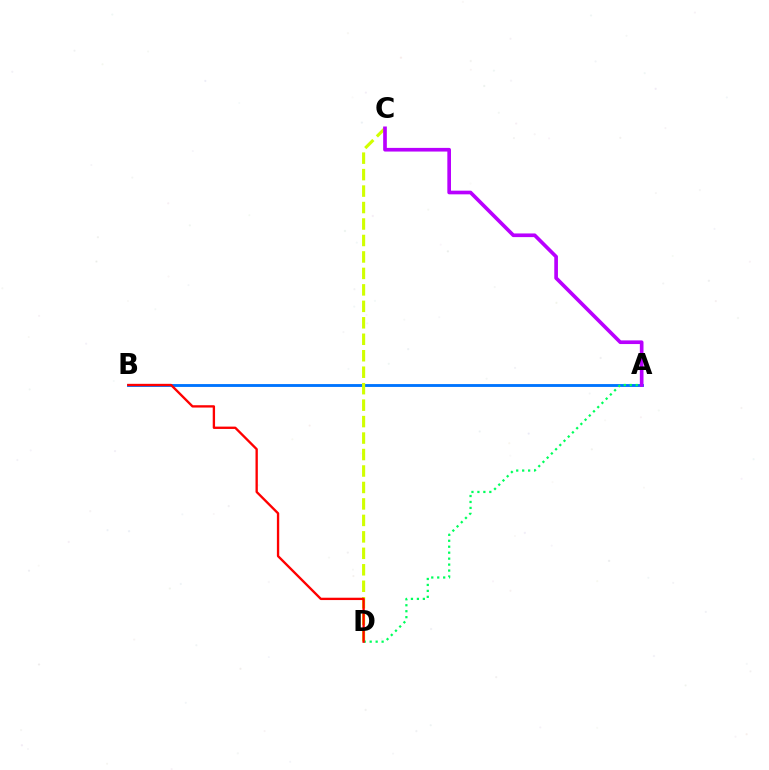{('A', 'B'): [{'color': '#0074ff', 'line_style': 'solid', 'thickness': 2.07}], ('C', 'D'): [{'color': '#d1ff00', 'line_style': 'dashed', 'thickness': 2.24}], ('A', 'D'): [{'color': '#00ff5c', 'line_style': 'dotted', 'thickness': 1.62}], ('B', 'D'): [{'color': '#ff0000', 'line_style': 'solid', 'thickness': 1.69}], ('A', 'C'): [{'color': '#b900ff', 'line_style': 'solid', 'thickness': 2.64}]}